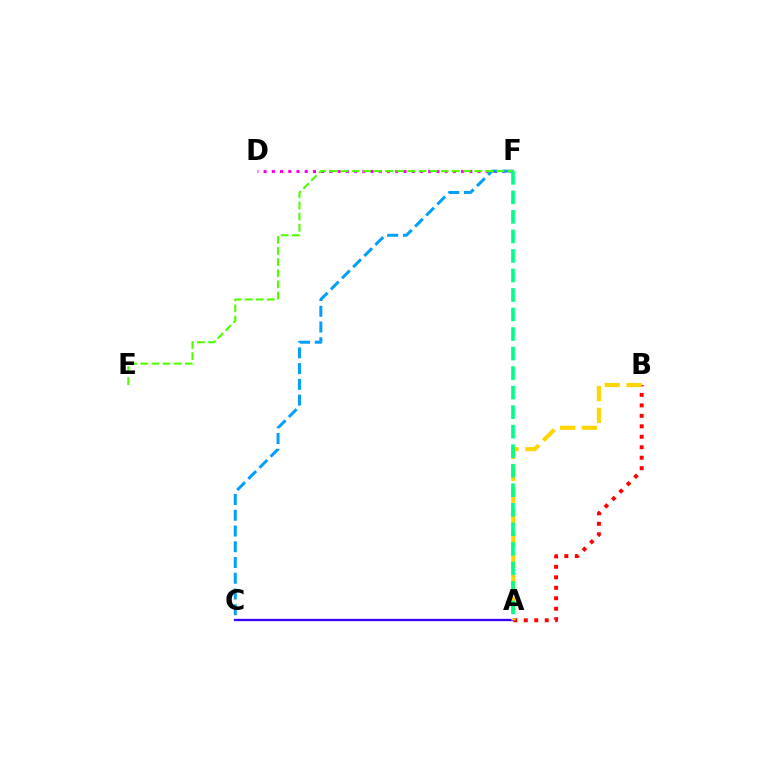{('A', 'C'): [{'color': '#3700ff', 'line_style': 'solid', 'thickness': 1.65}], ('D', 'F'): [{'color': '#ff00ed', 'line_style': 'dotted', 'thickness': 2.24}], ('A', 'B'): [{'color': '#ff0000', 'line_style': 'dotted', 'thickness': 2.85}, {'color': '#ffd500', 'line_style': 'dashed', 'thickness': 2.97}], ('C', 'F'): [{'color': '#009eff', 'line_style': 'dashed', 'thickness': 2.14}], ('E', 'F'): [{'color': '#4fff00', 'line_style': 'dashed', 'thickness': 1.51}], ('A', 'F'): [{'color': '#00ff86', 'line_style': 'dashed', 'thickness': 2.65}]}